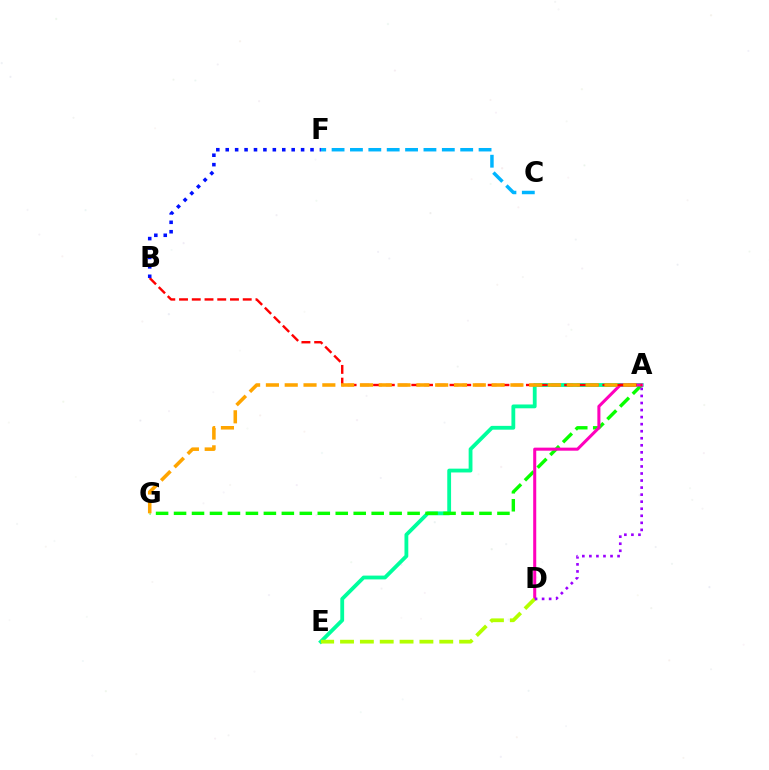{('A', 'E'): [{'color': '#00ff9d', 'line_style': 'solid', 'thickness': 2.75}], ('A', 'G'): [{'color': '#08ff00', 'line_style': 'dashed', 'thickness': 2.44}, {'color': '#ffa500', 'line_style': 'dashed', 'thickness': 2.55}], ('A', 'D'): [{'color': '#ff00bd', 'line_style': 'solid', 'thickness': 2.19}, {'color': '#9b00ff', 'line_style': 'dotted', 'thickness': 1.91}], ('A', 'B'): [{'color': '#ff0000', 'line_style': 'dashed', 'thickness': 1.73}], ('D', 'E'): [{'color': '#b3ff00', 'line_style': 'dashed', 'thickness': 2.7}], ('C', 'F'): [{'color': '#00b5ff', 'line_style': 'dashed', 'thickness': 2.5}], ('B', 'F'): [{'color': '#0010ff', 'line_style': 'dotted', 'thickness': 2.56}]}